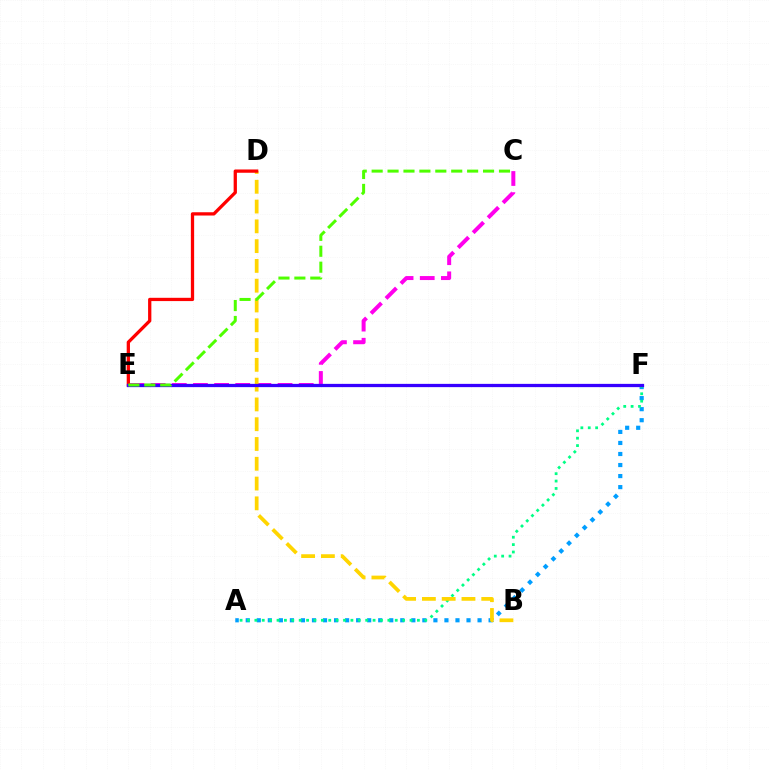{('A', 'F'): [{'color': '#009eff', 'line_style': 'dotted', 'thickness': 3.0}, {'color': '#00ff86', 'line_style': 'dotted', 'thickness': 2.01}], ('C', 'E'): [{'color': '#ff00ed', 'line_style': 'dashed', 'thickness': 2.87}, {'color': '#4fff00', 'line_style': 'dashed', 'thickness': 2.16}], ('B', 'D'): [{'color': '#ffd500', 'line_style': 'dashed', 'thickness': 2.69}], ('D', 'E'): [{'color': '#ff0000', 'line_style': 'solid', 'thickness': 2.36}], ('E', 'F'): [{'color': '#3700ff', 'line_style': 'solid', 'thickness': 2.35}]}